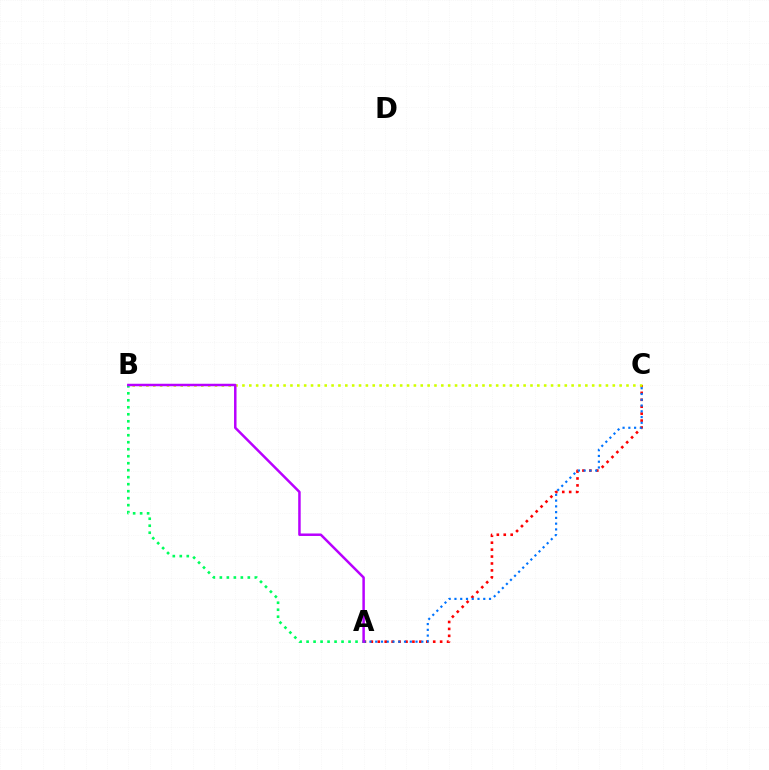{('A', 'C'): [{'color': '#ff0000', 'line_style': 'dotted', 'thickness': 1.88}, {'color': '#0074ff', 'line_style': 'dotted', 'thickness': 1.57}], ('A', 'B'): [{'color': '#00ff5c', 'line_style': 'dotted', 'thickness': 1.9}, {'color': '#b900ff', 'line_style': 'solid', 'thickness': 1.8}], ('B', 'C'): [{'color': '#d1ff00', 'line_style': 'dotted', 'thickness': 1.86}]}